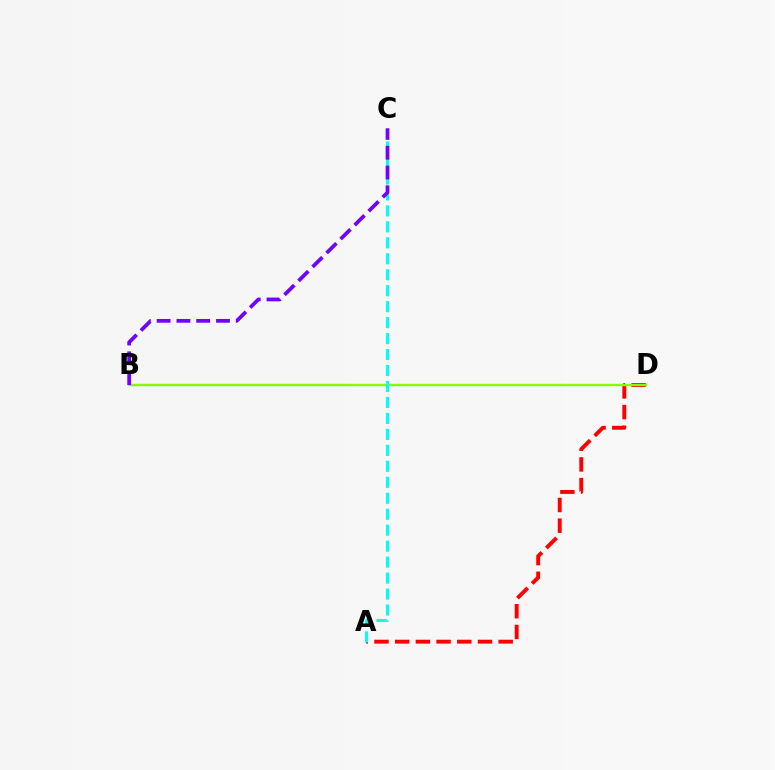{('A', 'D'): [{'color': '#ff0000', 'line_style': 'dashed', 'thickness': 2.81}], ('B', 'D'): [{'color': '#84ff00', 'line_style': 'solid', 'thickness': 1.73}], ('A', 'C'): [{'color': '#00fff6', 'line_style': 'dashed', 'thickness': 2.17}], ('B', 'C'): [{'color': '#7200ff', 'line_style': 'dashed', 'thickness': 2.69}]}